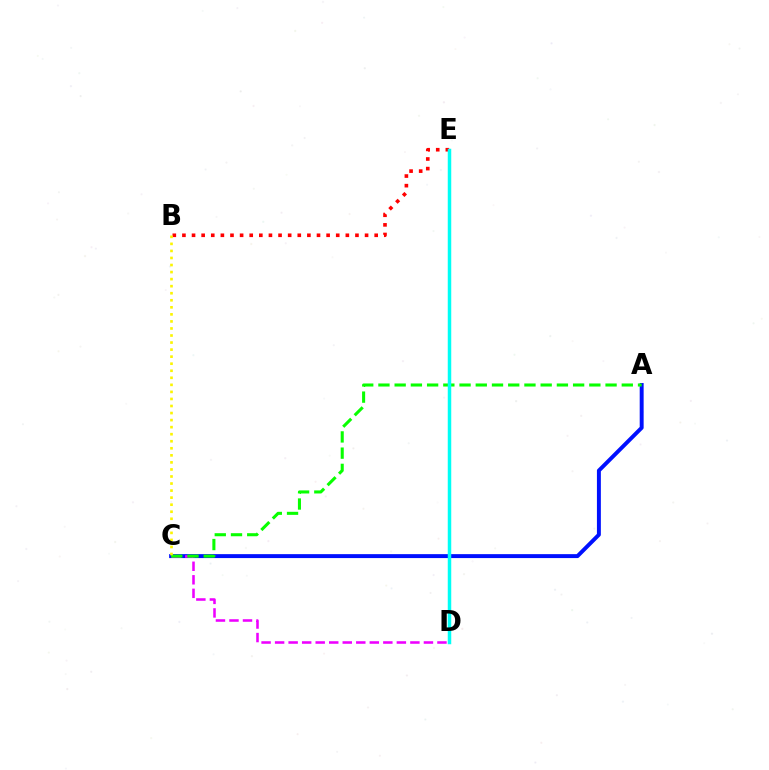{('A', 'C'): [{'color': '#0010ff', 'line_style': 'solid', 'thickness': 2.84}, {'color': '#08ff00', 'line_style': 'dashed', 'thickness': 2.2}], ('C', 'D'): [{'color': '#ee00ff', 'line_style': 'dashed', 'thickness': 1.84}], ('B', 'E'): [{'color': '#ff0000', 'line_style': 'dotted', 'thickness': 2.61}], ('B', 'C'): [{'color': '#fcf500', 'line_style': 'dotted', 'thickness': 1.92}], ('D', 'E'): [{'color': '#00fff6', 'line_style': 'solid', 'thickness': 2.51}]}